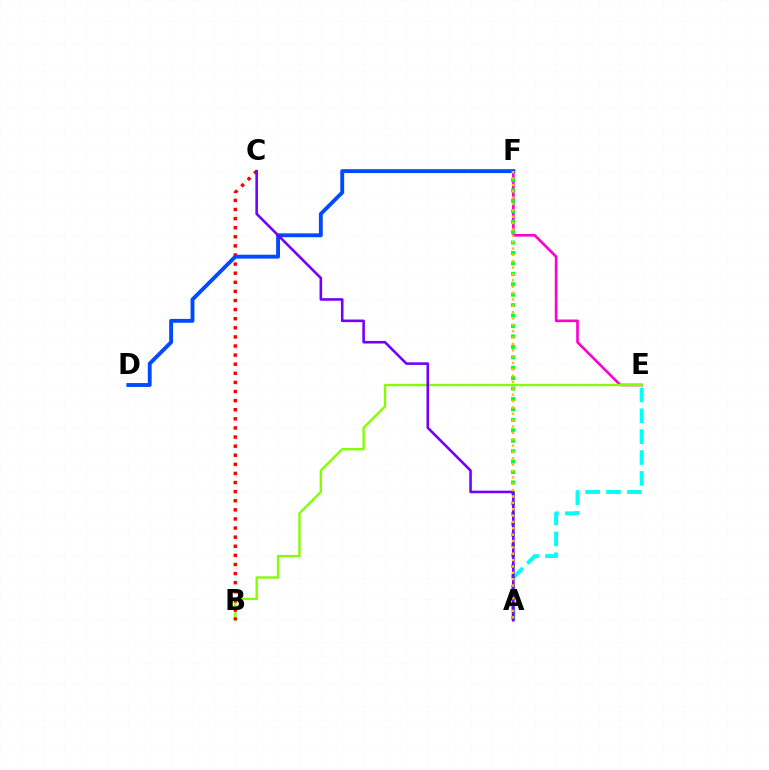{('E', 'F'): [{'color': '#ff00cf', 'line_style': 'solid', 'thickness': 1.9}], ('B', 'E'): [{'color': '#84ff00', 'line_style': 'solid', 'thickness': 1.7}], ('A', 'E'): [{'color': '#00fff6', 'line_style': 'dashed', 'thickness': 2.83}], ('B', 'C'): [{'color': '#ff0000', 'line_style': 'dotted', 'thickness': 2.47}], ('D', 'F'): [{'color': '#004bff', 'line_style': 'solid', 'thickness': 2.79}], ('A', 'F'): [{'color': '#00ff39', 'line_style': 'dotted', 'thickness': 2.83}, {'color': '#ffbd00', 'line_style': 'dotted', 'thickness': 1.73}], ('A', 'C'): [{'color': '#7200ff', 'line_style': 'solid', 'thickness': 1.86}]}